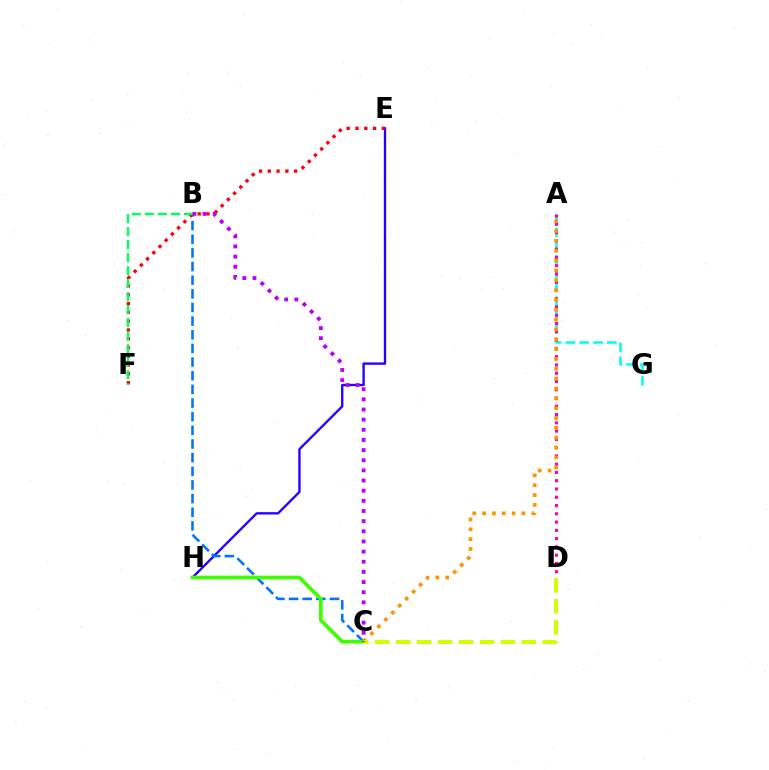{('E', 'H'): [{'color': '#2500ff', 'line_style': 'solid', 'thickness': 1.69}], ('A', 'G'): [{'color': '#00fff6', 'line_style': 'dashed', 'thickness': 1.87}], ('B', 'C'): [{'color': '#0074ff', 'line_style': 'dashed', 'thickness': 1.85}, {'color': '#b900ff', 'line_style': 'dotted', 'thickness': 2.76}], ('E', 'F'): [{'color': '#ff0000', 'line_style': 'dotted', 'thickness': 2.39}], ('A', 'D'): [{'color': '#ff00ac', 'line_style': 'dotted', 'thickness': 2.25}], ('B', 'F'): [{'color': '#00ff5c', 'line_style': 'dashed', 'thickness': 1.77}], ('C', 'H'): [{'color': '#3dff00', 'line_style': 'solid', 'thickness': 2.65}], ('A', 'C'): [{'color': '#ff9400', 'line_style': 'dotted', 'thickness': 2.67}], ('C', 'D'): [{'color': '#d1ff00', 'line_style': 'dashed', 'thickness': 2.85}]}